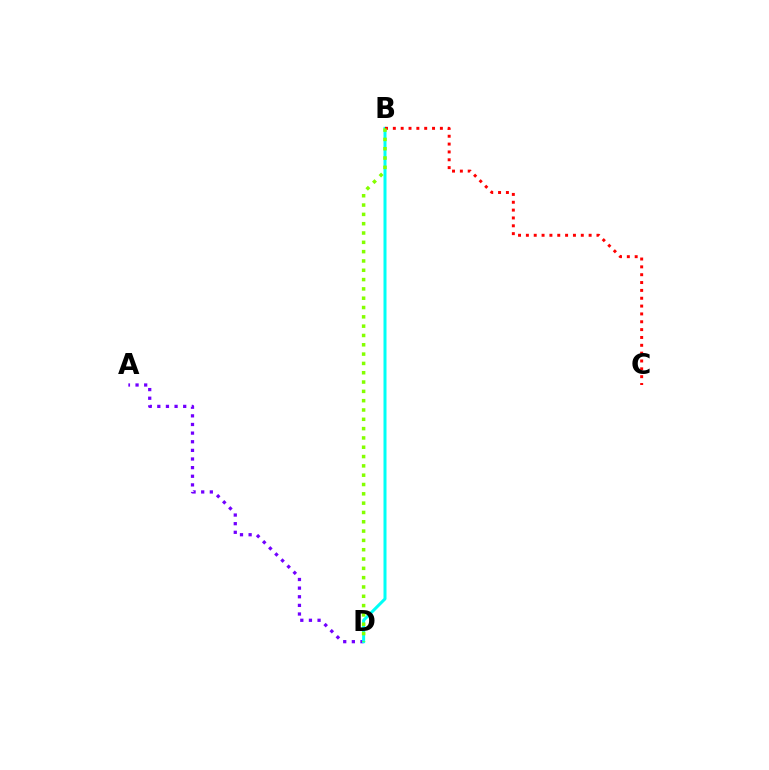{('A', 'D'): [{'color': '#7200ff', 'line_style': 'dotted', 'thickness': 2.34}], ('B', 'D'): [{'color': '#00fff6', 'line_style': 'solid', 'thickness': 2.16}, {'color': '#84ff00', 'line_style': 'dotted', 'thickness': 2.53}], ('B', 'C'): [{'color': '#ff0000', 'line_style': 'dotted', 'thickness': 2.13}]}